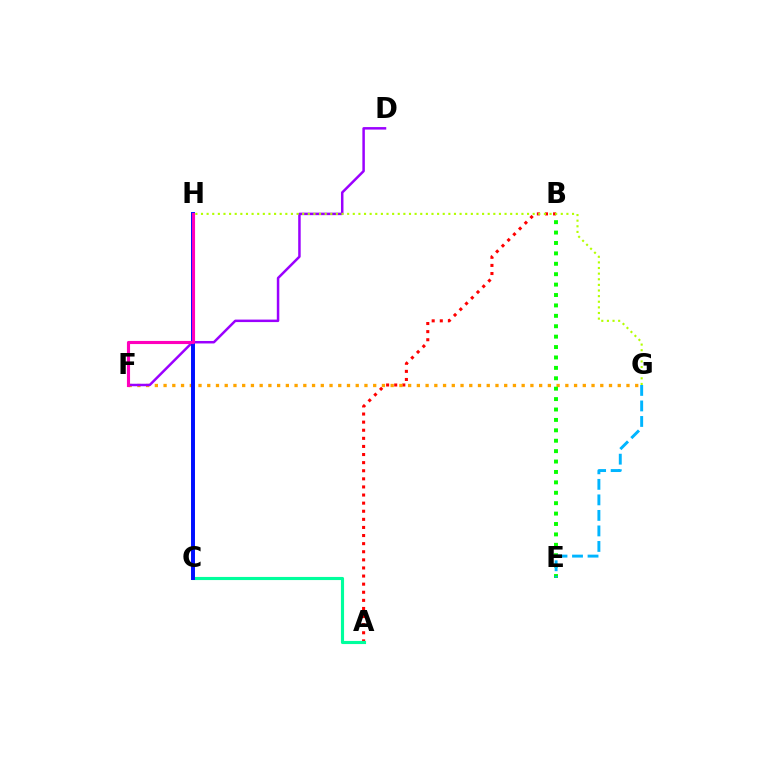{('A', 'B'): [{'color': '#ff0000', 'line_style': 'dotted', 'thickness': 2.2}], ('F', 'G'): [{'color': '#ffa500', 'line_style': 'dotted', 'thickness': 2.37}], ('A', 'C'): [{'color': '#00ff9d', 'line_style': 'solid', 'thickness': 2.25}], ('D', 'F'): [{'color': '#9b00ff', 'line_style': 'solid', 'thickness': 1.8}], ('G', 'H'): [{'color': '#b3ff00', 'line_style': 'dotted', 'thickness': 1.53}], ('C', 'H'): [{'color': '#0010ff', 'line_style': 'solid', 'thickness': 2.85}], ('B', 'E'): [{'color': '#08ff00', 'line_style': 'dotted', 'thickness': 2.83}], ('F', 'H'): [{'color': '#ff00bd', 'line_style': 'solid', 'thickness': 2.25}], ('E', 'G'): [{'color': '#00b5ff', 'line_style': 'dashed', 'thickness': 2.11}]}